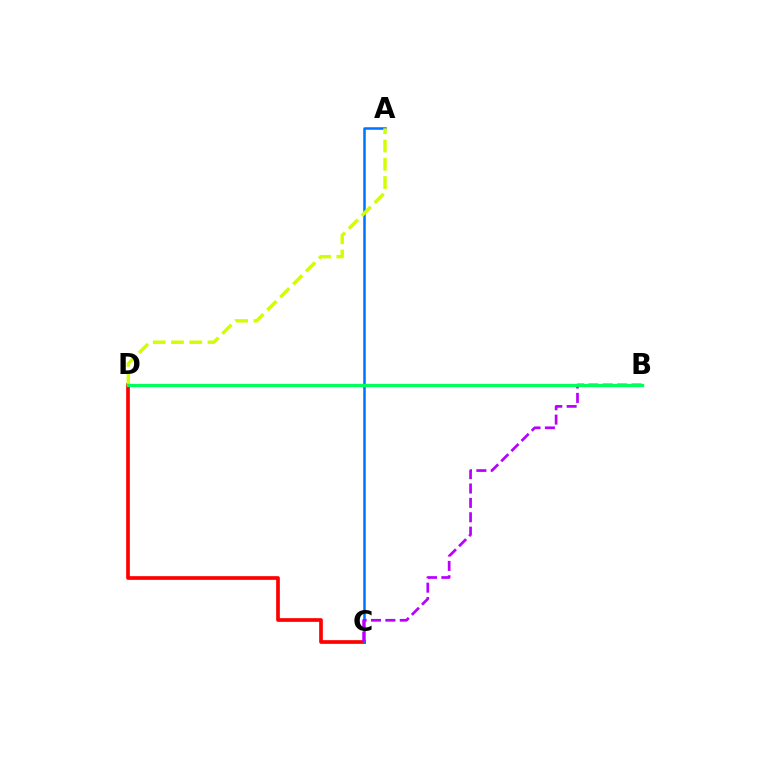{('C', 'D'): [{'color': '#ff0000', 'line_style': 'solid', 'thickness': 2.66}], ('A', 'C'): [{'color': '#0074ff', 'line_style': 'solid', 'thickness': 1.81}], ('B', 'C'): [{'color': '#b900ff', 'line_style': 'dashed', 'thickness': 1.95}], ('A', 'D'): [{'color': '#d1ff00', 'line_style': 'dashed', 'thickness': 2.48}], ('B', 'D'): [{'color': '#00ff5c', 'line_style': 'solid', 'thickness': 2.35}]}